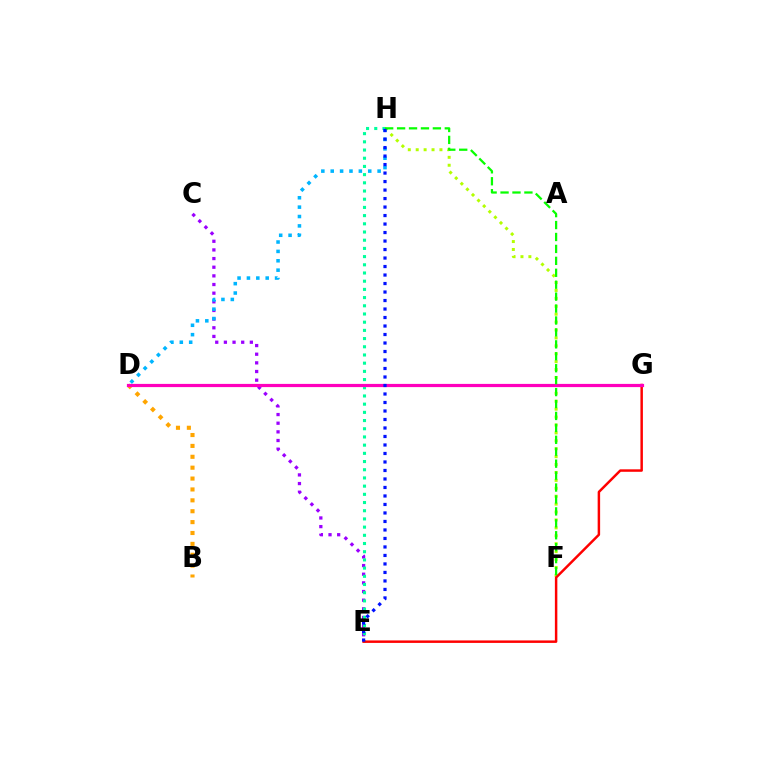{('C', 'E'): [{'color': '#9b00ff', 'line_style': 'dotted', 'thickness': 2.35}], ('F', 'H'): [{'color': '#b3ff00', 'line_style': 'dotted', 'thickness': 2.15}, {'color': '#08ff00', 'line_style': 'dashed', 'thickness': 1.62}], ('E', 'H'): [{'color': '#00ff9d', 'line_style': 'dotted', 'thickness': 2.23}, {'color': '#0010ff', 'line_style': 'dotted', 'thickness': 2.31}], ('E', 'G'): [{'color': '#ff0000', 'line_style': 'solid', 'thickness': 1.78}], ('B', 'D'): [{'color': '#ffa500', 'line_style': 'dotted', 'thickness': 2.96}], ('D', 'G'): [{'color': '#ff00bd', 'line_style': 'solid', 'thickness': 2.31}], ('D', 'H'): [{'color': '#00b5ff', 'line_style': 'dotted', 'thickness': 2.55}]}